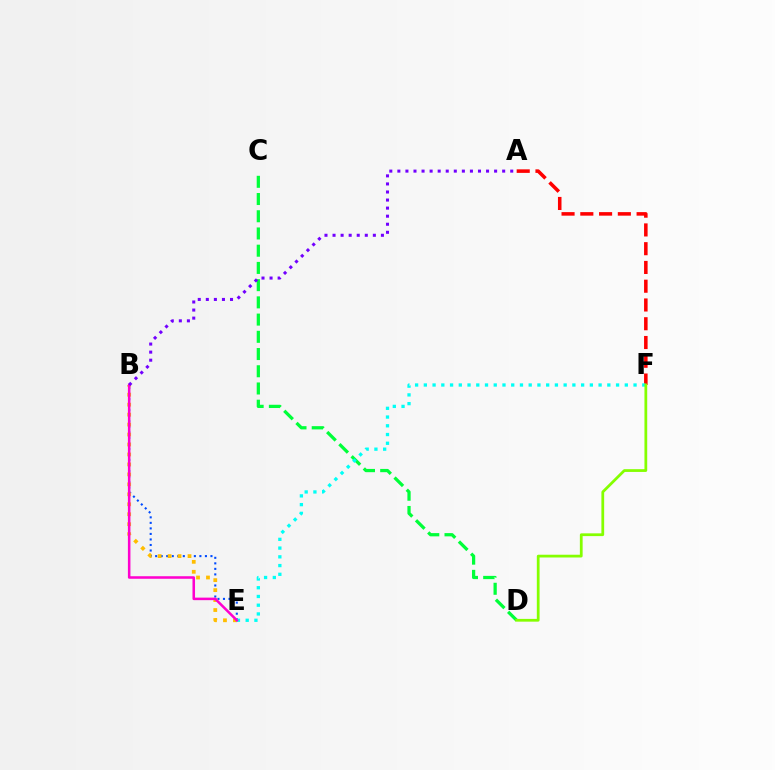{('B', 'E'): [{'color': '#004bff', 'line_style': 'dotted', 'thickness': 1.5}, {'color': '#ffbd00', 'line_style': 'dotted', 'thickness': 2.71}, {'color': '#ff00cf', 'line_style': 'solid', 'thickness': 1.83}], ('A', 'F'): [{'color': '#ff0000', 'line_style': 'dashed', 'thickness': 2.55}], ('C', 'D'): [{'color': '#00ff39', 'line_style': 'dashed', 'thickness': 2.34}], ('E', 'F'): [{'color': '#00fff6', 'line_style': 'dotted', 'thickness': 2.37}], ('A', 'B'): [{'color': '#7200ff', 'line_style': 'dotted', 'thickness': 2.19}], ('D', 'F'): [{'color': '#84ff00', 'line_style': 'solid', 'thickness': 1.99}]}